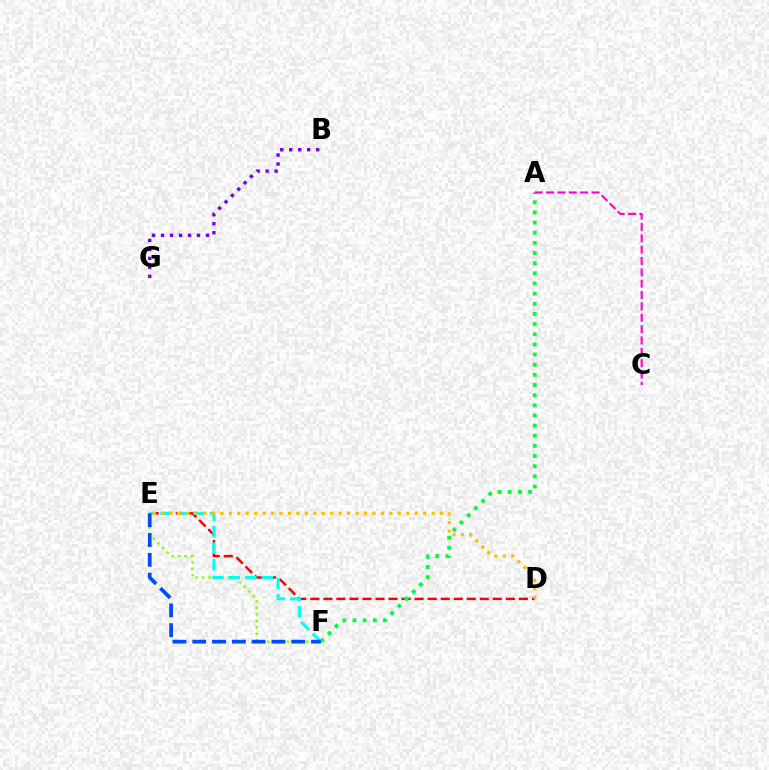{('D', 'E'): [{'color': '#ff0000', 'line_style': 'dashed', 'thickness': 1.77}, {'color': '#ffbd00', 'line_style': 'dotted', 'thickness': 2.3}], ('A', 'F'): [{'color': '#00ff39', 'line_style': 'dotted', 'thickness': 2.76}], ('E', 'F'): [{'color': '#84ff00', 'line_style': 'dotted', 'thickness': 1.76}, {'color': '#00fff6', 'line_style': 'dashed', 'thickness': 2.25}, {'color': '#004bff', 'line_style': 'dashed', 'thickness': 2.69}], ('B', 'G'): [{'color': '#7200ff', 'line_style': 'dotted', 'thickness': 2.44}], ('A', 'C'): [{'color': '#ff00cf', 'line_style': 'dashed', 'thickness': 1.54}]}